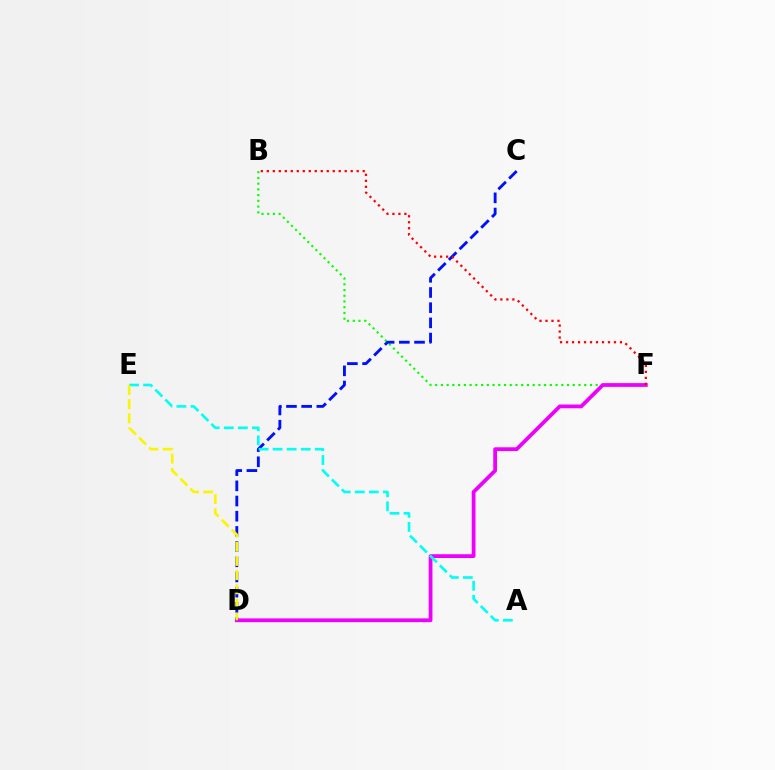{('B', 'F'): [{'color': '#08ff00', 'line_style': 'dotted', 'thickness': 1.56}, {'color': '#ff0000', 'line_style': 'dotted', 'thickness': 1.63}], ('D', 'F'): [{'color': '#ee00ff', 'line_style': 'solid', 'thickness': 2.72}], ('C', 'D'): [{'color': '#0010ff', 'line_style': 'dashed', 'thickness': 2.06}], ('A', 'E'): [{'color': '#00fff6', 'line_style': 'dashed', 'thickness': 1.91}], ('D', 'E'): [{'color': '#fcf500', 'line_style': 'dashed', 'thickness': 1.93}]}